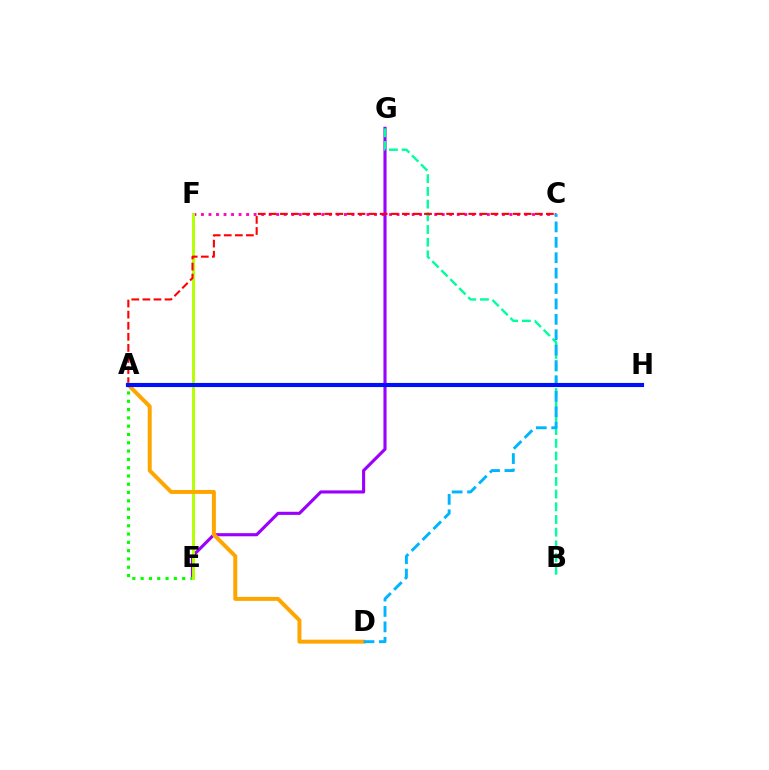{('C', 'F'): [{'color': '#ff00bd', 'line_style': 'dotted', 'thickness': 2.04}], ('E', 'G'): [{'color': '#9b00ff', 'line_style': 'solid', 'thickness': 2.25}], ('A', 'E'): [{'color': '#08ff00', 'line_style': 'dotted', 'thickness': 2.25}], ('E', 'F'): [{'color': '#b3ff00', 'line_style': 'solid', 'thickness': 2.1}], ('B', 'G'): [{'color': '#00ff9d', 'line_style': 'dashed', 'thickness': 1.72}], ('A', 'C'): [{'color': '#ff0000', 'line_style': 'dashed', 'thickness': 1.51}], ('A', 'D'): [{'color': '#ffa500', 'line_style': 'solid', 'thickness': 2.85}], ('C', 'D'): [{'color': '#00b5ff', 'line_style': 'dashed', 'thickness': 2.09}], ('A', 'H'): [{'color': '#0010ff', 'line_style': 'solid', 'thickness': 2.95}]}